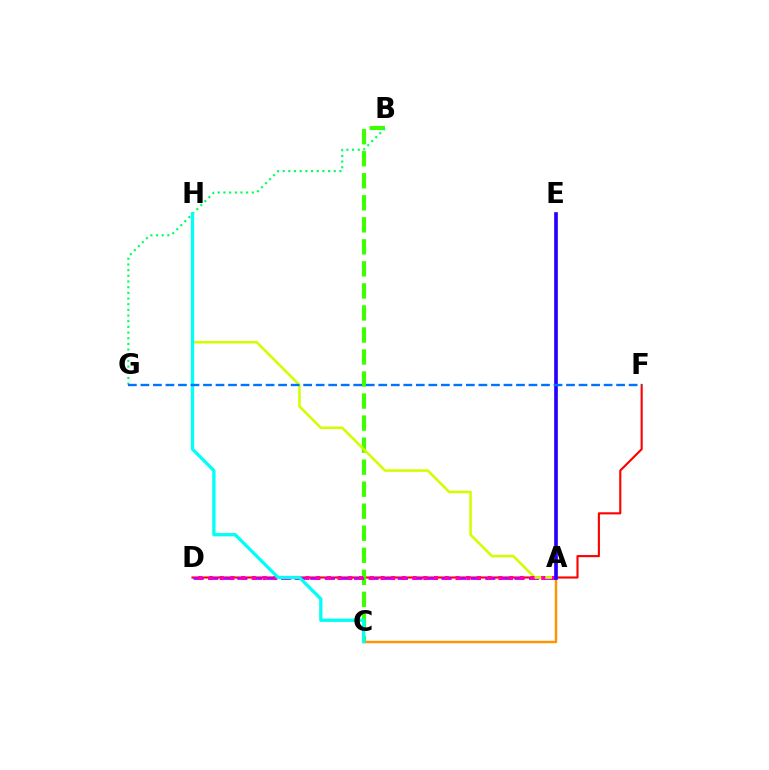{('D', 'F'): [{'color': '#ff0000', 'line_style': 'solid', 'thickness': 1.53}], ('B', 'C'): [{'color': '#3dff00', 'line_style': 'dashed', 'thickness': 2.99}], ('A', 'C'): [{'color': '#ff9400', 'line_style': 'solid', 'thickness': 1.75}], ('A', 'D'): [{'color': '#b900ff', 'line_style': 'dashed', 'thickness': 1.98}, {'color': '#ff00ac', 'line_style': 'dotted', 'thickness': 2.91}], ('A', 'H'): [{'color': '#d1ff00', 'line_style': 'solid', 'thickness': 1.85}], ('A', 'E'): [{'color': '#2500ff', 'line_style': 'solid', 'thickness': 2.64}], ('B', 'G'): [{'color': '#00ff5c', 'line_style': 'dotted', 'thickness': 1.54}], ('C', 'H'): [{'color': '#00fff6', 'line_style': 'solid', 'thickness': 2.37}], ('F', 'G'): [{'color': '#0074ff', 'line_style': 'dashed', 'thickness': 1.7}]}